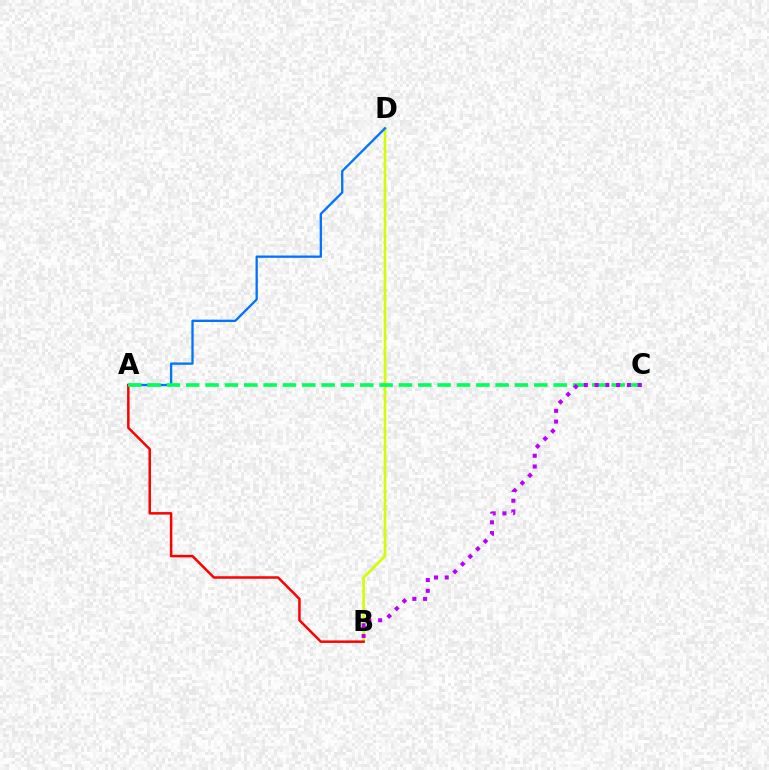{('B', 'D'): [{'color': '#d1ff00', 'line_style': 'solid', 'thickness': 1.88}], ('A', 'D'): [{'color': '#0074ff', 'line_style': 'solid', 'thickness': 1.67}], ('A', 'B'): [{'color': '#ff0000', 'line_style': 'solid', 'thickness': 1.8}], ('A', 'C'): [{'color': '#00ff5c', 'line_style': 'dashed', 'thickness': 2.63}], ('B', 'C'): [{'color': '#b900ff', 'line_style': 'dotted', 'thickness': 2.92}]}